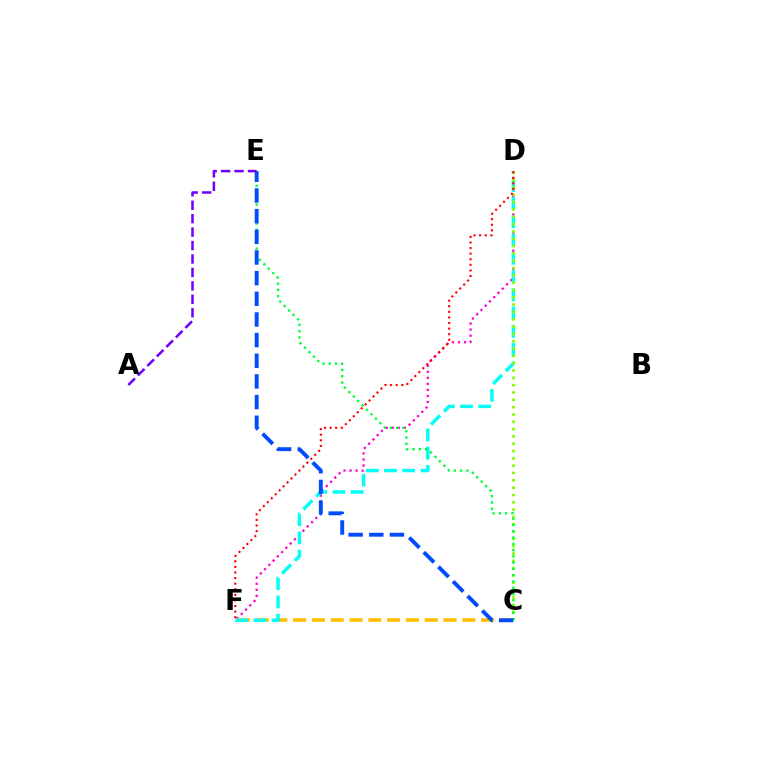{('D', 'F'): [{'color': '#ff00cf', 'line_style': 'dotted', 'thickness': 1.64}, {'color': '#00fff6', 'line_style': 'dashed', 'thickness': 2.48}, {'color': '#ff0000', 'line_style': 'dotted', 'thickness': 1.52}], ('C', 'F'): [{'color': '#ffbd00', 'line_style': 'dashed', 'thickness': 2.55}], ('C', 'D'): [{'color': '#84ff00', 'line_style': 'dotted', 'thickness': 1.99}], ('C', 'E'): [{'color': '#00ff39', 'line_style': 'dotted', 'thickness': 1.7}, {'color': '#004bff', 'line_style': 'dashed', 'thickness': 2.81}], ('A', 'E'): [{'color': '#7200ff', 'line_style': 'dashed', 'thickness': 1.83}]}